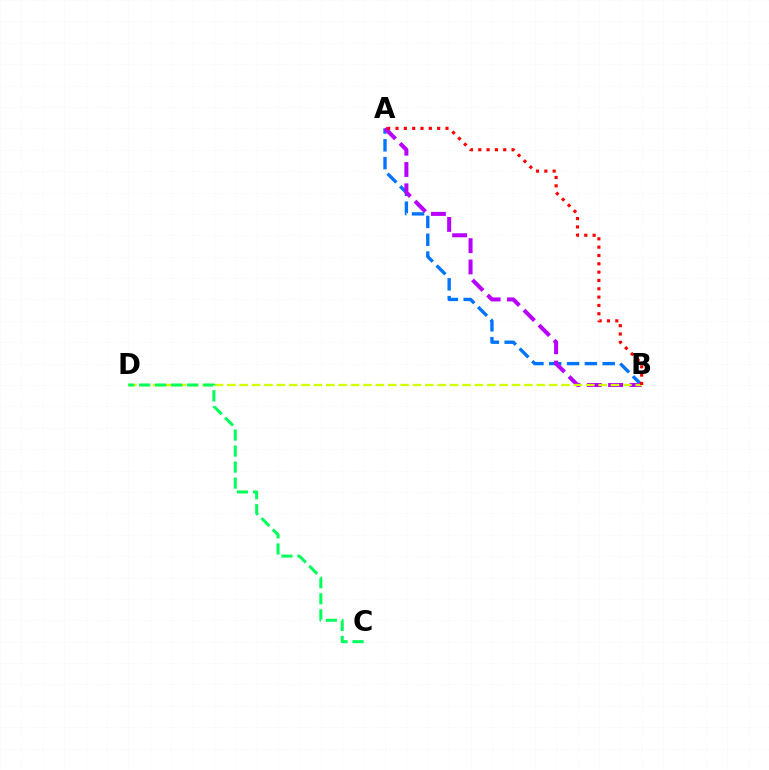{('A', 'B'): [{'color': '#0074ff', 'line_style': 'dashed', 'thickness': 2.42}, {'color': '#b900ff', 'line_style': 'dashed', 'thickness': 2.89}, {'color': '#ff0000', 'line_style': 'dotted', 'thickness': 2.26}], ('B', 'D'): [{'color': '#d1ff00', 'line_style': 'dashed', 'thickness': 1.68}], ('C', 'D'): [{'color': '#00ff5c', 'line_style': 'dashed', 'thickness': 2.18}]}